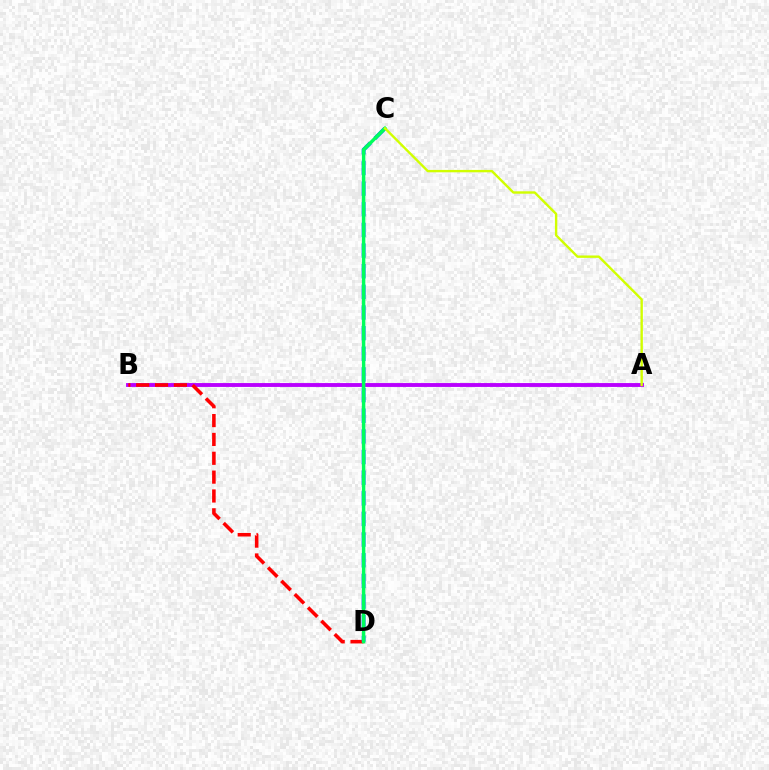{('A', 'B'): [{'color': '#b900ff', 'line_style': 'solid', 'thickness': 2.78}], ('B', 'D'): [{'color': '#ff0000', 'line_style': 'dashed', 'thickness': 2.56}], ('C', 'D'): [{'color': '#0074ff', 'line_style': 'dashed', 'thickness': 2.8}, {'color': '#00ff5c', 'line_style': 'solid', 'thickness': 2.47}], ('A', 'C'): [{'color': '#d1ff00', 'line_style': 'solid', 'thickness': 1.72}]}